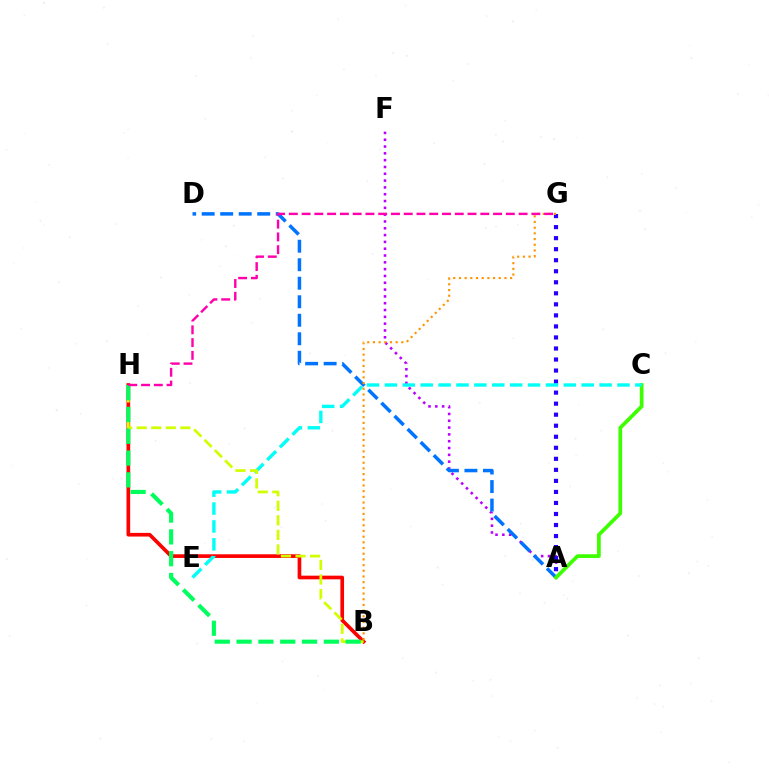{('A', 'F'): [{'color': '#b900ff', 'line_style': 'dotted', 'thickness': 1.85}], ('A', 'D'): [{'color': '#0074ff', 'line_style': 'dashed', 'thickness': 2.51}], ('B', 'H'): [{'color': '#ff0000', 'line_style': 'solid', 'thickness': 2.64}, {'color': '#d1ff00', 'line_style': 'dashed', 'thickness': 1.98}, {'color': '#00ff5c', 'line_style': 'dashed', 'thickness': 2.96}], ('A', 'C'): [{'color': '#3dff00', 'line_style': 'solid', 'thickness': 2.68}], ('A', 'G'): [{'color': '#2500ff', 'line_style': 'dotted', 'thickness': 3.0}], ('C', 'E'): [{'color': '#00fff6', 'line_style': 'dashed', 'thickness': 2.43}], ('B', 'G'): [{'color': '#ff9400', 'line_style': 'dotted', 'thickness': 1.55}], ('G', 'H'): [{'color': '#ff00ac', 'line_style': 'dashed', 'thickness': 1.73}]}